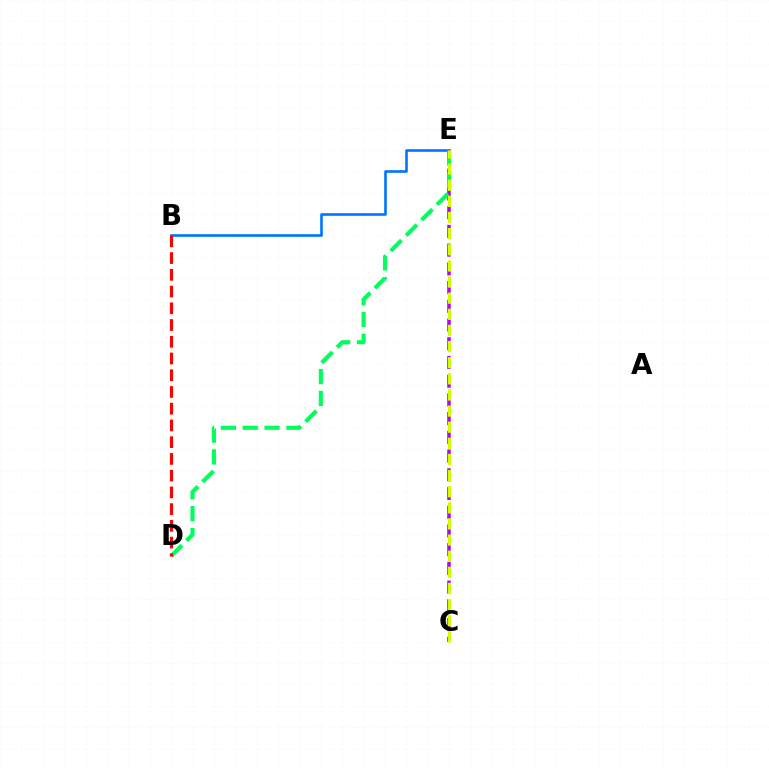{('B', 'E'): [{'color': '#0074ff', 'line_style': 'solid', 'thickness': 1.9}], ('C', 'E'): [{'color': '#b900ff', 'line_style': 'dashed', 'thickness': 2.54}, {'color': '#d1ff00', 'line_style': 'dashed', 'thickness': 2.19}], ('D', 'E'): [{'color': '#00ff5c', 'line_style': 'dashed', 'thickness': 2.97}], ('B', 'D'): [{'color': '#ff0000', 'line_style': 'dashed', 'thickness': 2.27}]}